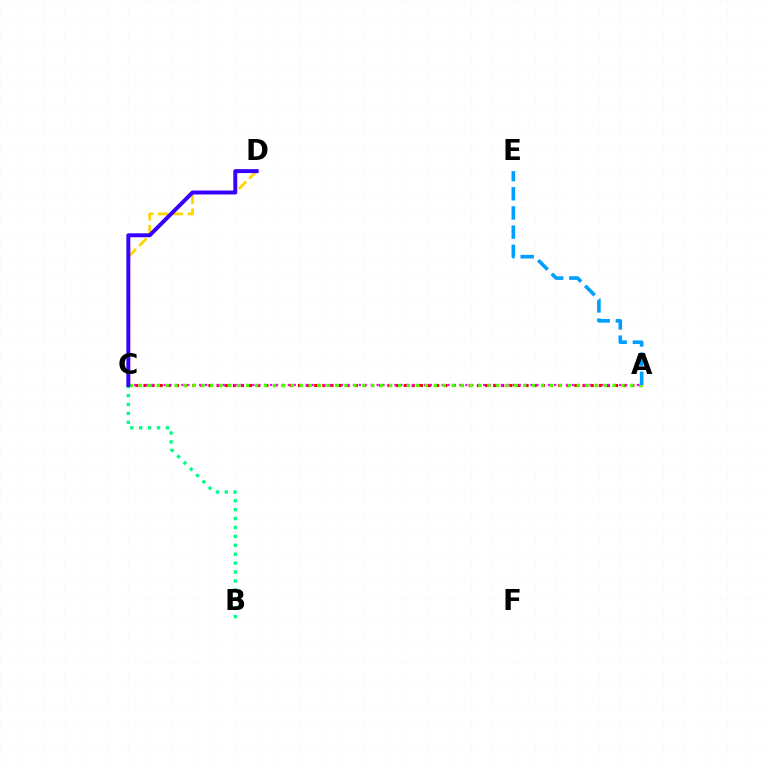{('A', 'C'): [{'color': '#ff0000', 'line_style': 'dotted', 'thickness': 2.21}, {'color': '#ff00ed', 'line_style': 'dotted', 'thickness': 1.61}, {'color': '#4fff00', 'line_style': 'dotted', 'thickness': 2.43}], ('C', 'D'): [{'color': '#ffd500', 'line_style': 'dashed', 'thickness': 2.01}, {'color': '#3700ff', 'line_style': 'solid', 'thickness': 2.84}], ('A', 'E'): [{'color': '#009eff', 'line_style': 'dashed', 'thickness': 2.61}], ('B', 'C'): [{'color': '#00ff86', 'line_style': 'dotted', 'thickness': 2.42}]}